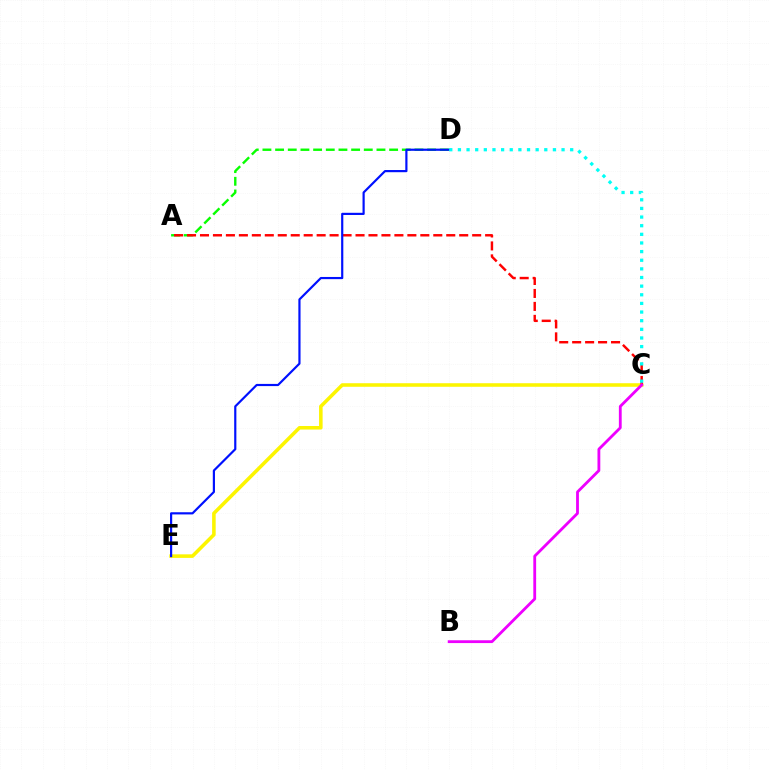{('A', 'D'): [{'color': '#08ff00', 'line_style': 'dashed', 'thickness': 1.72}], ('C', 'E'): [{'color': '#fcf500', 'line_style': 'solid', 'thickness': 2.56}], ('A', 'C'): [{'color': '#ff0000', 'line_style': 'dashed', 'thickness': 1.76}], ('B', 'C'): [{'color': '#ee00ff', 'line_style': 'solid', 'thickness': 2.03}], ('D', 'E'): [{'color': '#0010ff', 'line_style': 'solid', 'thickness': 1.57}], ('C', 'D'): [{'color': '#00fff6', 'line_style': 'dotted', 'thickness': 2.35}]}